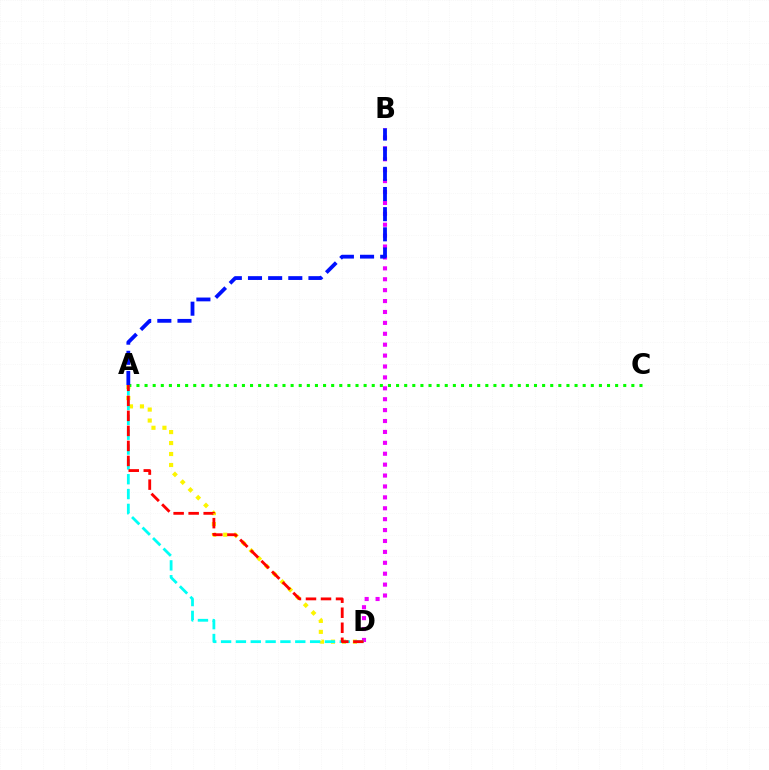{('A', 'D'): [{'color': '#fcf500', 'line_style': 'dotted', 'thickness': 2.98}, {'color': '#00fff6', 'line_style': 'dashed', 'thickness': 2.02}, {'color': '#ff0000', 'line_style': 'dashed', 'thickness': 2.04}], ('A', 'C'): [{'color': '#08ff00', 'line_style': 'dotted', 'thickness': 2.2}], ('B', 'D'): [{'color': '#ee00ff', 'line_style': 'dotted', 'thickness': 2.96}], ('A', 'B'): [{'color': '#0010ff', 'line_style': 'dashed', 'thickness': 2.74}]}